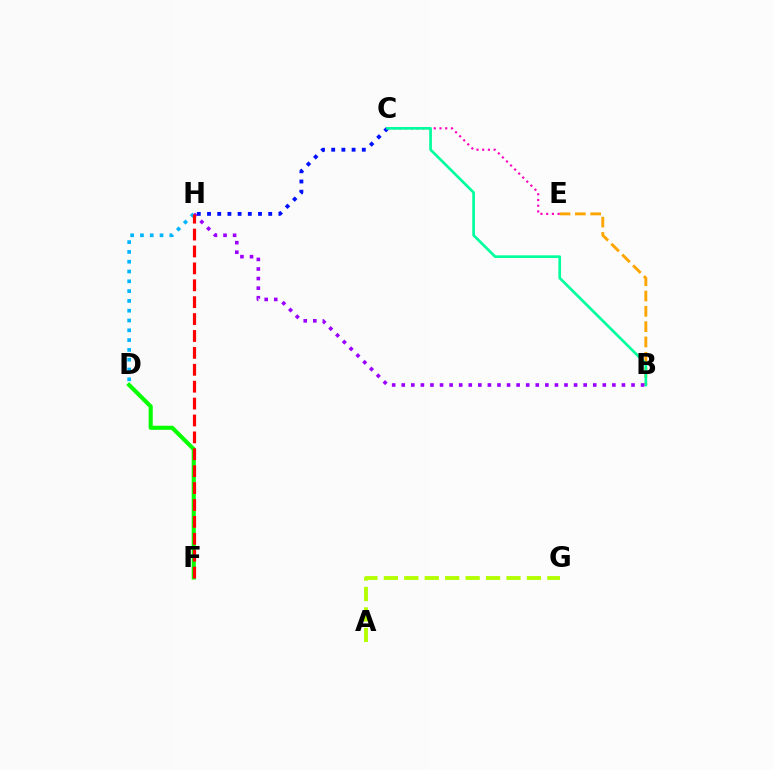{('B', 'E'): [{'color': '#ffa500', 'line_style': 'dashed', 'thickness': 2.08}], ('C', 'E'): [{'color': '#ff00bd', 'line_style': 'dotted', 'thickness': 1.56}], ('C', 'H'): [{'color': '#0010ff', 'line_style': 'dotted', 'thickness': 2.77}], ('B', 'C'): [{'color': '#00ff9d', 'line_style': 'solid', 'thickness': 1.93}], ('A', 'G'): [{'color': '#b3ff00', 'line_style': 'dashed', 'thickness': 2.78}], ('B', 'H'): [{'color': '#9b00ff', 'line_style': 'dotted', 'thickness': 2.6}], ('D', 'F'): [{'color': '#08ff00', 'line_style': 'solid', 'thickness': 2.95}], ('D', 'H'): [{'color': '#00b5ff', 'line_style': 'dotted', 'thickness': 2.66}], ('F', 'H'): [{'color': '#ff0000', 'line_style': 'dashed', 'thickness': 2.3}]}